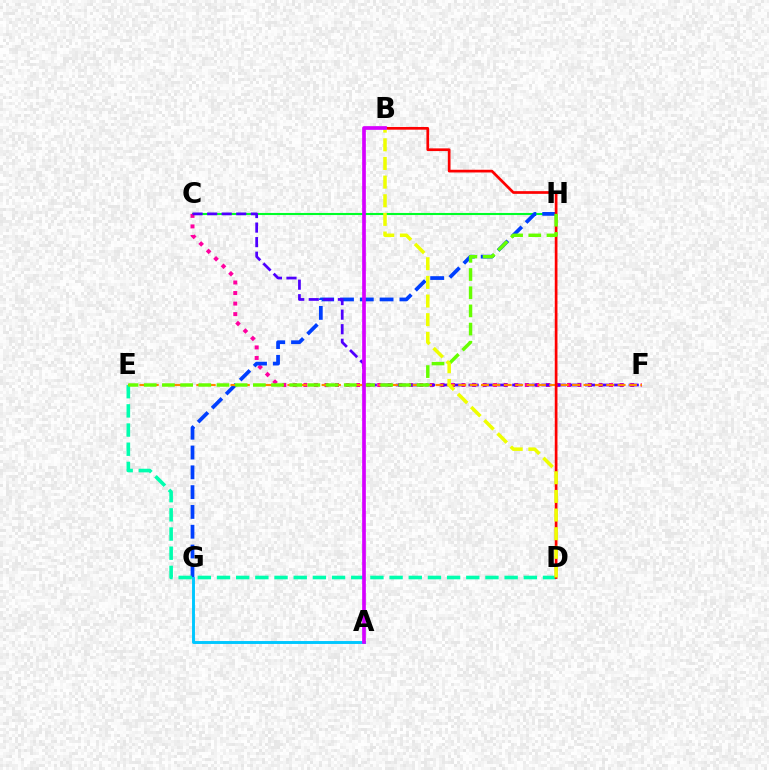{('C', 'H'): [{'color': '#00ff27', 'line_style': 'solid', 'thickness': 1.51}], ('C', 'F'): [{'color': '#ff00a0', 'line_style': 'dotted', 'thickness': 2.86}, {'color': '#4f00ff', 'line_style': 'dashed', 'thickness': 1.98}], ('G', 'H'): [{'color': '#003fff', 'line_style': 'dashed', 'thickness': 2.69}], ('D', 'E'): [{'color': '#00ffaf', 'line_style': 'dashed', 'thickness': 2.6}], ('E', 'F'): [{'color': '#ff8800', 'line_style': 'dashed', 'thickness': 1.55}], ('B', 'D'): [{'color': '#ff0000', 'line_style': 'solid', 'thickness': 1.95}, {'color': '#eeff00', 'line_style': 'dashed', 'thickness': 2.53}], ('A', 'G'): [{'color': '#00c7ff', 'line_style': 'solid', 'thickness': 2.11}], ('E', 'H'): [{'color': '#66ff00', 'line_style': 'dashed', 'thickness': 2.47}], ('A', 'B'): [{'color': '#d600ff', 'line_style': 'solid', 'thickness': 2.66}]}